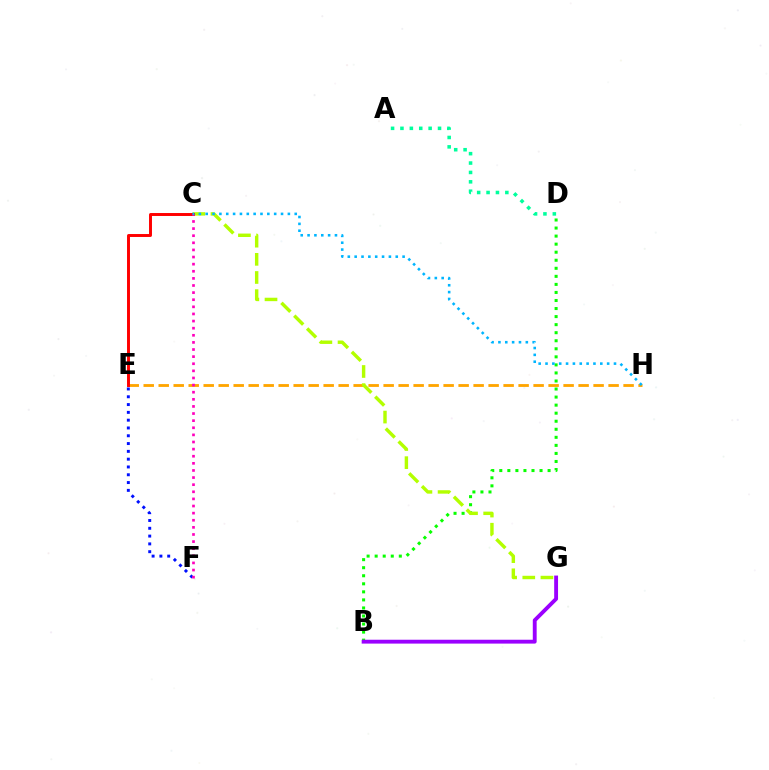{('B', 'D'): [{'color': '#08ff00', 'line_style': 'dotted', 'thickness': 2.19}], ('E', 'F'): [{'color': '#0010ff', 'line_style': 'dotted', 'thickness': 2.12}], ('E', 'H'): [{'color': '#ffa500', 'line_style': 'dashed', 'thickness': 2.04}], ('A', 'D'): [{'color': '#00ff9d', 'line_style': 'dotted', 'thickness': 2.55}], ('C', 'G'): [{'color': '#b3ff00', 'line_style': 'dashed', 'thickness': 2.47}], ('B', 'G'): [{'color': '#9b00ff', 'line_style': 'solid', 'thickness': 2.78}], ('C', 'E'): [{'color': '#ff0000', 'line_style': 'solid', 'thickness': 2.12}], ('C', 'F'): [{'color': '#ff00bd', 'line_style': 'dotted', 'thickness': 1.93}], ('C', 'H'): [{'color': '#00b5ff', 'line_style': 'dotted', 'thickness': 1.86}]}